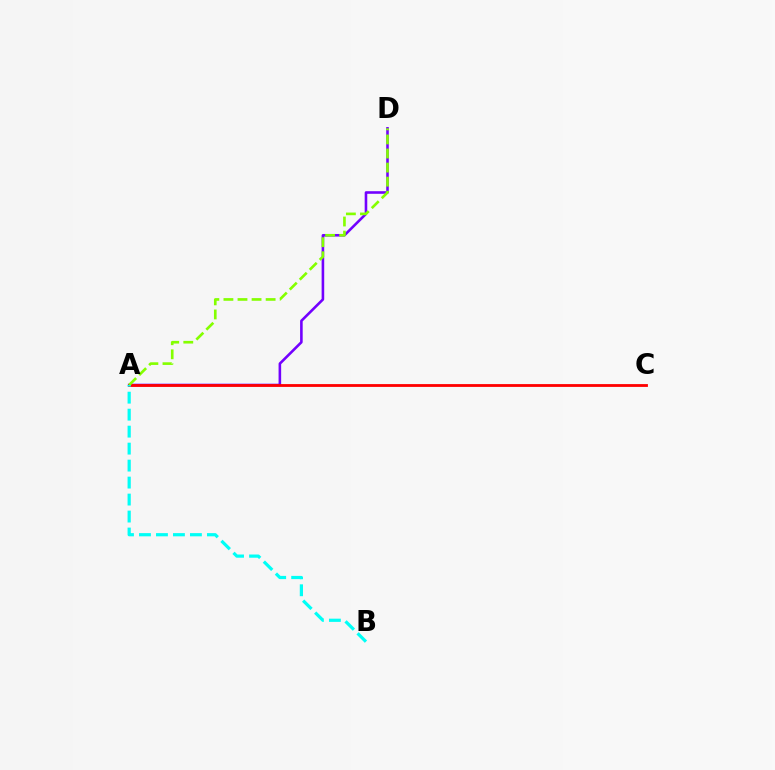{('A', 'D'): [{'color': '#7200ff', 'line_style': 'solid', 'thickness': 1.87}, {'color': '#84ff00', 'line_style': 'dashed', 'thickness': 1.91}], ('A', 'C'): [{'color': '#ff0000', 'line_style': 'solid', 'thickness': 2.03}], ('A', 'B'): [{'color': '#00fff6', 'line_style': 'dashed', 'thickness': 2.31}]}